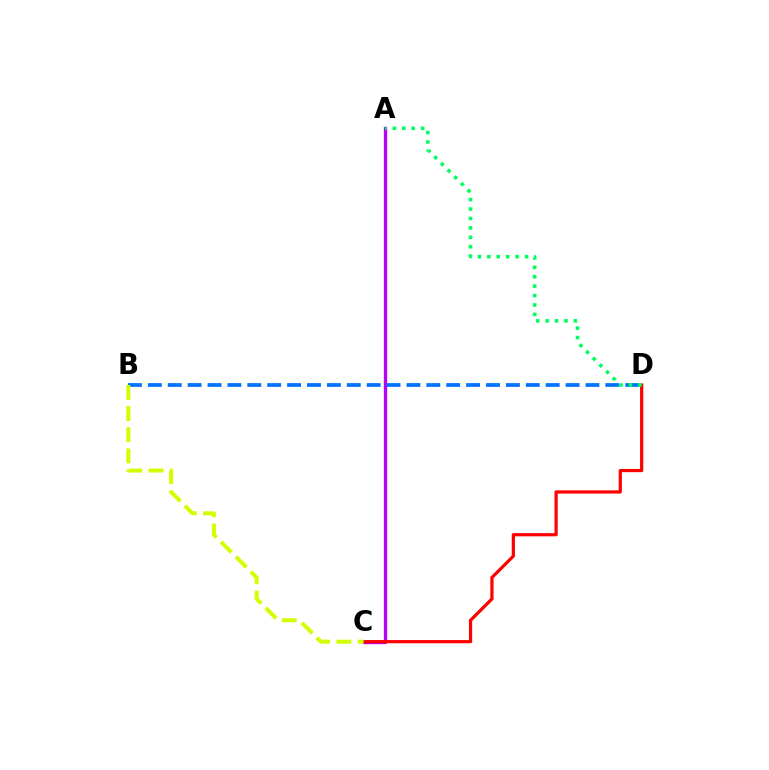{('A', 'C'): [{'color': '#b900ff', 'line_style': 'solid', 'thickness': 2.4}], ('C', 'D'): [{'color': '#ff0000', 'line_style': 'solid', 'thickness': 2.31}], ('B', 'D'): [{'color': '#0074ff', 'line_style': 'dashed', 'thickness': 2.7}], ('B', 'C'): [{'color': '#d1ff00', 'line_style': 'dashed', 'thickness': 2.88}], ('A', 'D'): [{'color': '#00ff5c', 'line_style': 'dotted', 'thickness': 2.56}]}